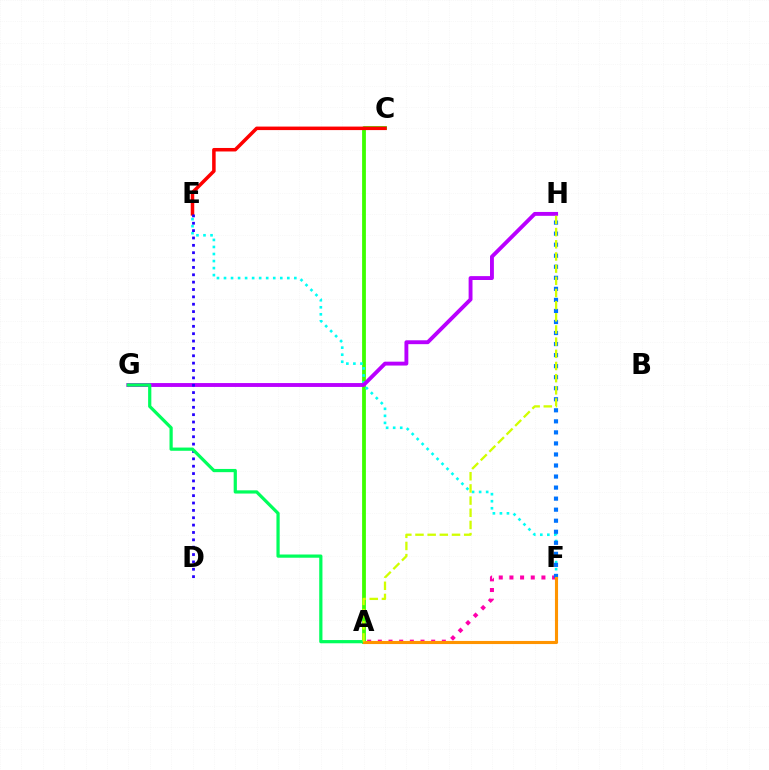{('A', 'C'): [{'color': '#3dff00', 'line_style': 'solid', 'thickness': 2.73}], ('E', 'F'): [{'color': '#00fff6', 'line_style': 'dotted', 'thickness': 1.91}], ('C', 'E'): [{'color': '#ff0000', 'line_style': 'solid', 'thickness': 2.53}], ('G', 'H'): [{'color': '#b900ff', 'line_style': 'solid', 'thickness': 2.79}], ('D', 'E'): [{'color': '#2500ff', 'line_style': 'dotted', 'thickness': 2.0}], ('A', 'F'): [{'color': '#ff00ac', 'line_style': 'dotted', 'thickness': 2.9}, {'color': '#ff9400', 'line_style': 'solid', 'thickness': 2.24}], ('F', 'H'): [{'color': '#0074ff', 'line_style': 'dotted', 'thickness': 3.0}], ('A', 'G'): [{'color': '#00ff5c', 'line_style': 'solid', 'thickness': 2.32}], ('A', 'H'): [{'color': '#d1ff00', 'line_style': 'dashed', 'thickness': 1.65}]}